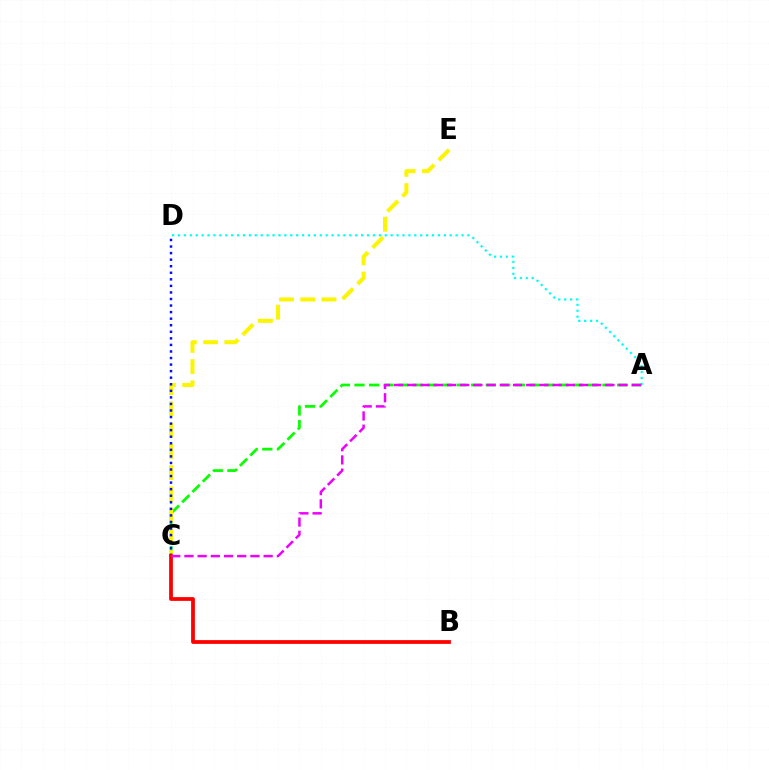{('A', 'D'): [{'color': '#00fff6', 'line_style': 'dotted', 'thickness': 1.6}], ('A', 'C'): [{'color': '#08ff00', 'line_style': 'dashed', 'thickness': 1.98}, {'color': '#ee00ff', 'line_style': 'dashed', 'thickness': 1.79}], ('C', 'E'): [{'color': '#fcf500', 'line_style': 'dashed', 'thickness': 2.88}], ('C', 'D'): [{'color': '#0010ff', 'line_style': 'dotted', 'thickness': 1.78}], ('B', 'C'): [{'color': '#ff0000', 'line_style': 'solid', 'thickness': 2.71}]}